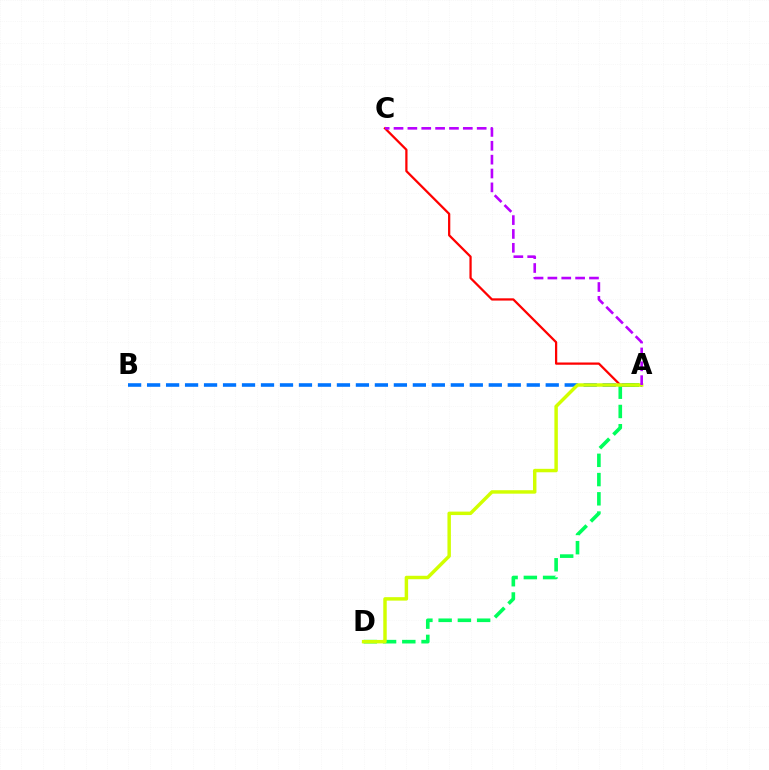{('A', 'B'): [{'color': '#0074ff', 'line_style': 'dashed', 'thickness': 2.58}], ('A', 'D'): [{'color': '#00ff5c', 'line_style': 'dashed', 'thickness': 2.61}, {'color': '#d1ff00', 'line_style': 'solid', 'thickness': 2.49}], ('A', 'C'): [{'color': '#ff0000', 'line_style': 'solid', 'thickness': 1.62}, {'color': '#b900ff', 'line_style': 'dashed', 'thickness': 1.88}]}